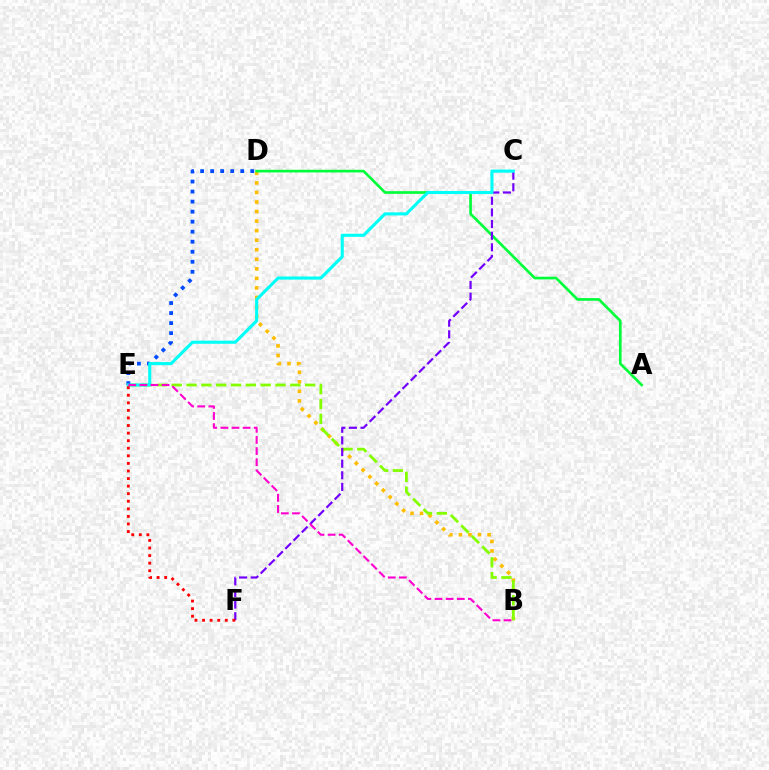{('B', 'D'): [{'color': '#ffbd00', 'line_style': 'dotted', 'thickness': 2.59}], ('A', 'D'): [{'color': '#00ff39', 'line_style': 'solid', 'thickness': 1.92}], ('B', 'E'): [{'color': '#84ff00', 'line_style': 'dashed', 'thickness': 2.01}, {'color': '#ff00cf', 'line_style': 'dashed', 'thickness': 1.51}], ('D', 'E'): [{'color': '#004bff', 'line_style': 'dotted', 'thickness': 2.72}], ('C', 'F'): [{'color': '#7200ff', 'line_style': 'dashed', 'thickness': 1.58}], ('C', 'E'): [{'color': '#00fff6', 'line_style': 'solid', 'thickness': 2.24}], ('E', 'F'): [{'color': '#ff0000', 'line_style': 'dotted', 'thickness': 2.06}]}